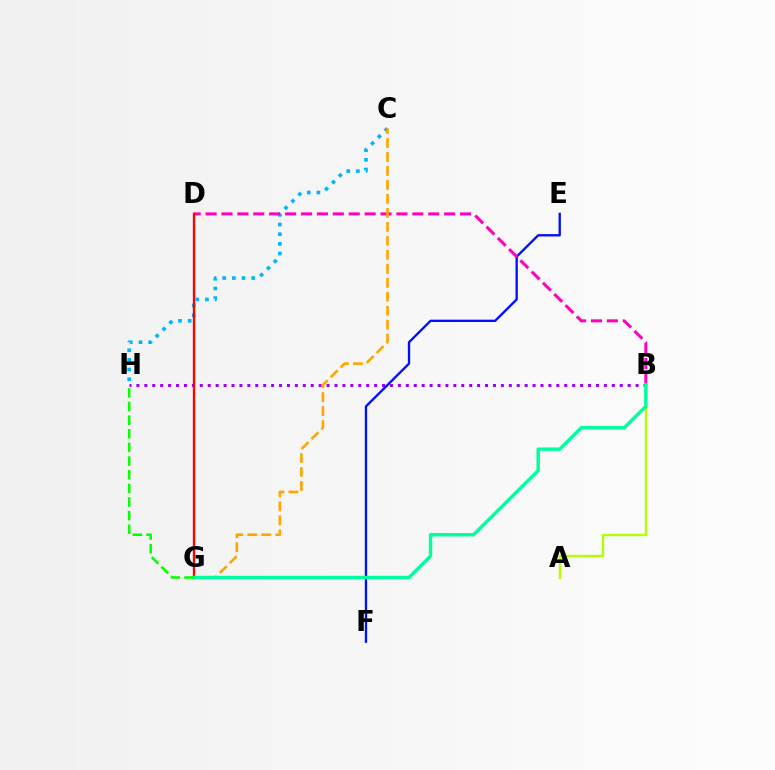{('C', 'H'): [{'color': '#00b5ff', 'line_style': 'dotted', 'thickness': 2.63}], ('B', 'H'): [{'color': '#9b00ff', 'line_style': 'dotted', 'thickness': 2.15}], ('E', 'F'): [{'color': '#0010ff', 'line_style': 'solid', 'thickness': 1.69}], ('B', 'D'): [{'color': '#ff00bd', 'line_style': 'dashed', 'thickness': 2.16}], ('D', 'G'): [{'color': '#ff0000', 'line_style': 'solid', 'thickness': 1.69}], ('C', 'G'): [{'color': '#ffa500', 'line_style': 'dashed', 'thickness': 1.9}], ('A', 'B'): [{'color': '#b3ff00', 'line_style': 'solid', 'thickness': 1.72}], ('B', 'G'): [{'color': '#00ff9d', 'line_style': 'solid', 'thickness': 2.47}], ('G', 'H'): [{'color': '#08ff00', 'line_style': 'dashed', 'thickness': 1.85}]}